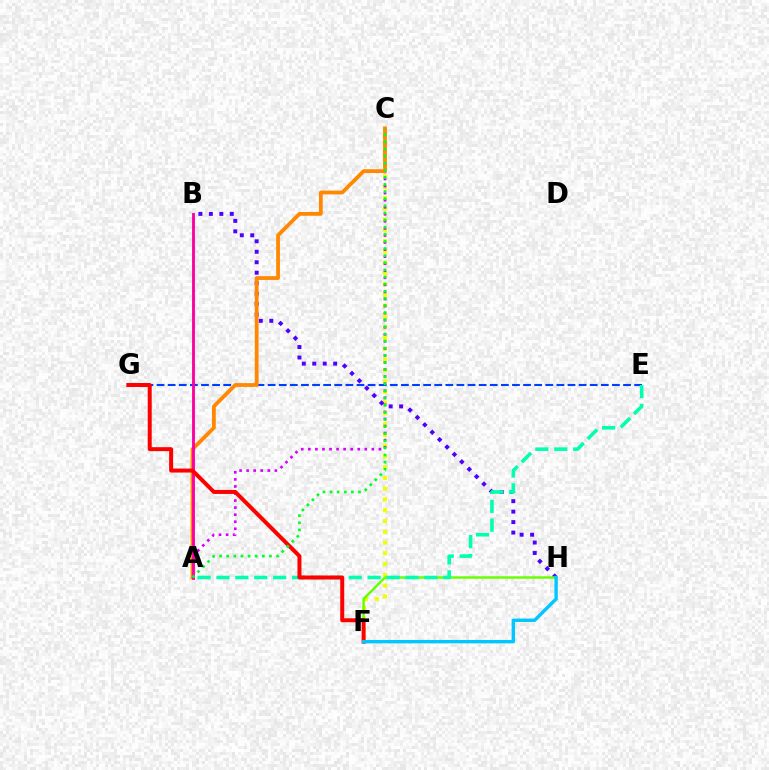{('C', 'F'): [{'color': '#eeff00', 'line_style': 'dotted', 'thickness': 2.93}], ('B', 'H'): [{'color': '#4f00ff', 'line_style': 'dotted', 'thickness': 2.84}], ('F', 'H'): [{'color': '#66ff00', 'line_style': 'solid', 'thickness': 1.76}, {'color': '#00c7ff', 'line_style': 'solid', 'thickness': 2.44}], ('A', 'C'): [{'color': '#d600ff', 'line_style': 'dotted', 'thickness': 1.92}, {'color': '#ff8800', 'line_style': 'solid', 'thickness': 2.72}, {'color': '#00ff27', 'line_style': 'dotted', 'thickness': 1.93}], ('E', 'G'): [{'color': '#003fff', 'line_style': 'dashed', 'thickness': 1.51}], ('A', 'B'): [{'color': '#ff00a0', 'line_style': 'solid', 'thickness': 2.06}], ('A', 'E'): [{'color': '#00ffaf', 'line_style': 'dashed', 'thickness': 2.57}], ('F', 'G'): [{'color': '#ff0000', 'line_style': 'solid', 'thickness': 2.87}]}